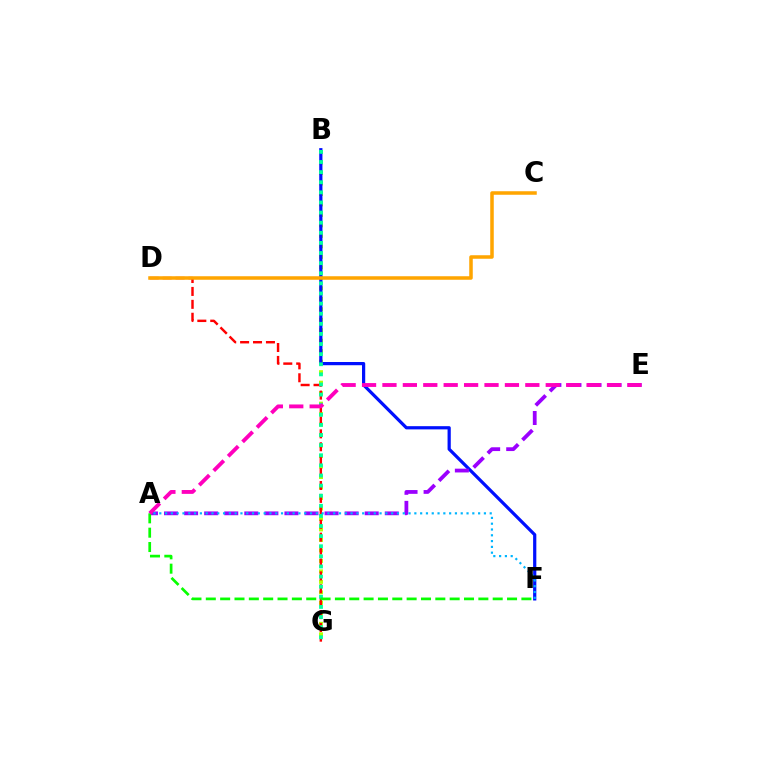{('B', 'G'): [{'color': '#b3ff00', 'line_style': 'dotted', 'thickness': 2.85}, {'color': '#00ff9d', 'line_style': 'dotted', 'thickness': 2.75}], ('B', 'F'): [{'color': '#0010ff', 'line_style': 'solid', 'thickness': 2.31}], ('A', 'E'): [{'color': '#9b00ff', 'line_style': 'dashed', 'thickness': 2.73}, {'color': '#ff00bd', 'line_style': 'dashed', 'thickness': 2.77}], ('D', 'G'): [{'color': '#ff0000', 'line_style': 'dashed', 'thickness': 1.75}], ('C', 'D'): [{'color': '#ffa500', 'line_style': 'solid', 'thickness': 2.54}], ('A', 'F'): [{'color': '#08ff00', 'line_style': 'dashed', 'thickness': 1.95}, {'color': '#00b5ff', 'line_style': 'dotted', 'thickness': 1.57}]}